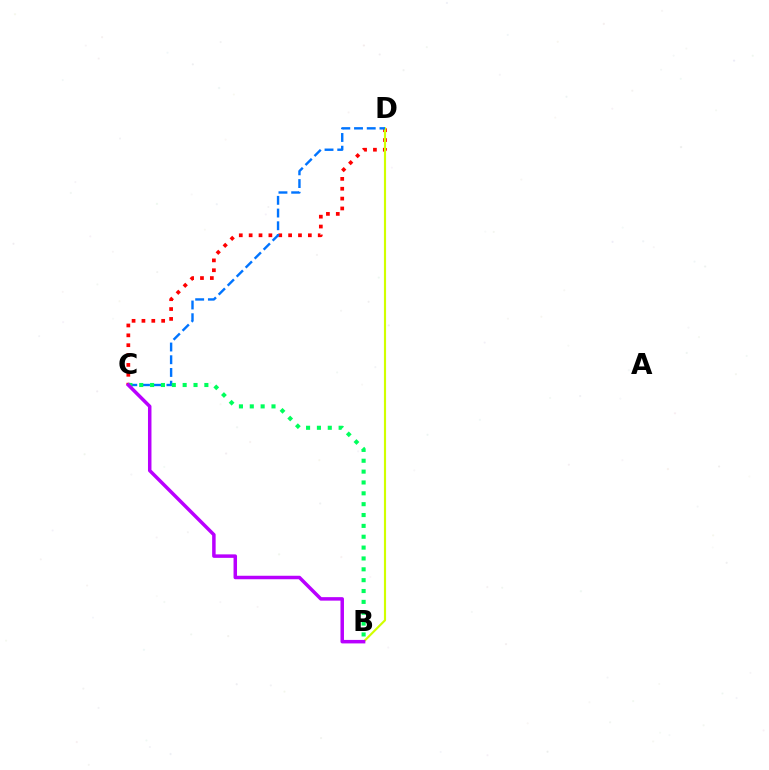{('C', 'D'): [{'color': '#ff0000', 'line_style': 'dotted', 'thickness': 2.68}, {'color': '#0074ff', 'line_style': 'dashed', 'thickness': 1.73}], ('B', 'D'): [{'color': '#d1ff00', 'line_style': 'solid', 'thickness': 1.55}], ('B', 'C'): [{'color': '#00ff5c', 'line_style': 'dotted', 'thickness': 2.95}, {'color': '#b900ff', 'line_style': 'solid', 'thickness': 2.51}]}